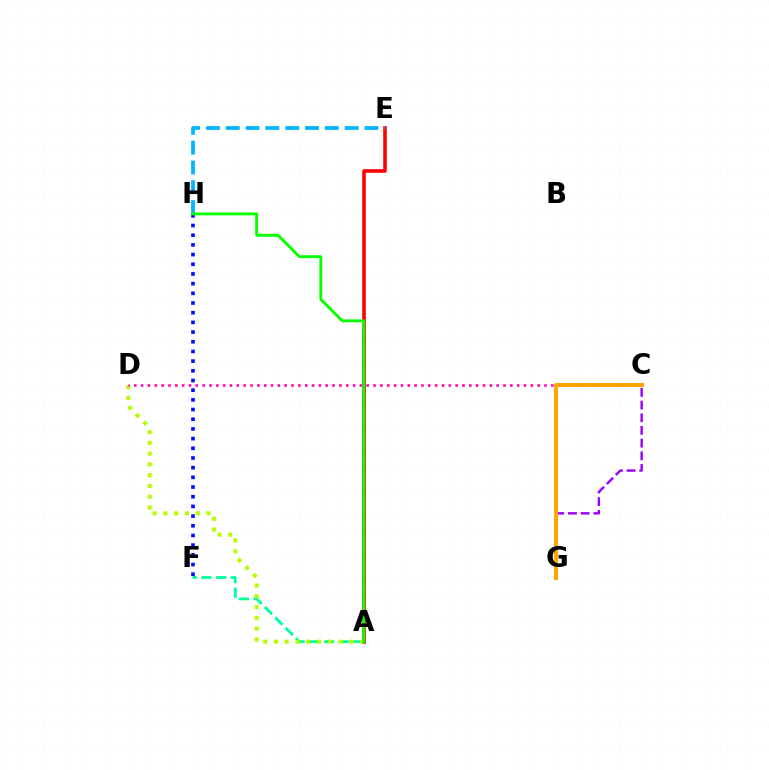{('A', 'E'): [{'color': '#ff0000', 'line_style': 'solid', 'thickness': 2.57}], ('A', 'F'): [{'color': '#00ff9d', 'line_style': 'dashed', 'thickness': 2.0}], ('E', 'H'): [{'color': '#00b5ff', 'line_style': 'dashed', 'thickness': 2.69}], ('A', 'D'): [{'color': '#b3ff00', 'line_style': 'dotted', 'thickness': 2.93}], ('C', 'G'): [{'color': '#9b00ff', 'line_style': 'dashed', 'thickness': 1.72}, {'color': '#ffa500', 'line_style': 'solid', 'thickness': 2.86}], ('C', 'D'): [{'color': '#ff00bd', 'line_style': 'dotted', 'thickness': 1.86}], ('F', 'H'): [{'color': '#0010ff', 'line_style': 'dotted', 'thickness': 2.63}], ('A', 'H'): [{'color': '#08ff00', 'line_style': 'solid', 'thickness': 2.08}]}